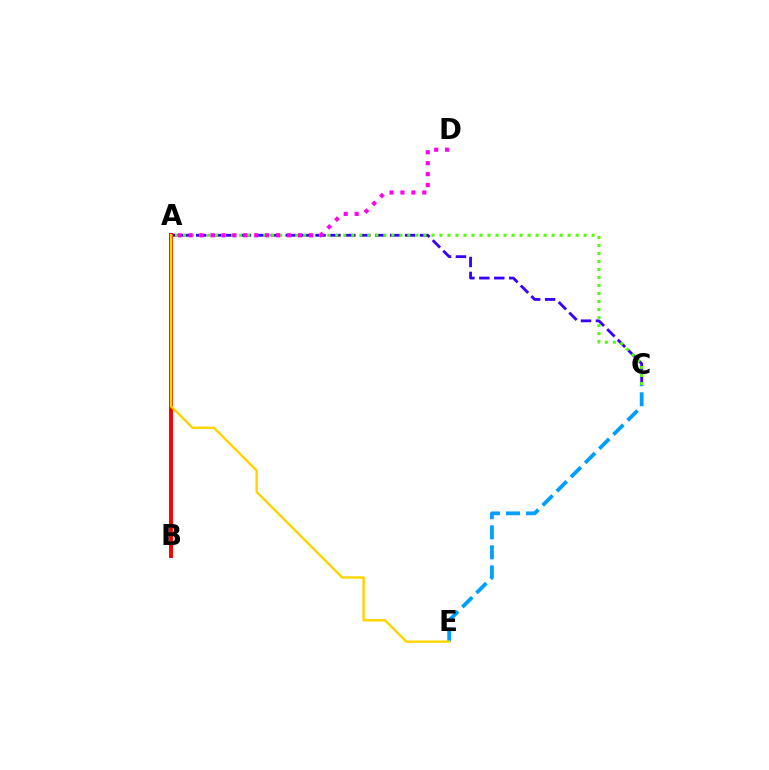{('A', 'C'): [{'color': '#3700ff', 'line_style': 'dashed', 'thickness': 2.03}, {'color': '#4fff00', 'line_style': 'dotted', 'thickness': 2.18}], ('A', 'B'): [{'color': '#00ff86', 'line_style': 'dotted', 'thickness': 2.16}, {'color': '#ff0000', 'line_style': 'solid', 'thickness': 2.85}], ('A', 'D'): [{'color': '#ff00ed', 'line_style': 'dotted', 'thickness': 2.97}], ('C', 'E'): [{'color': '#009eff', 'line_style': 'dashed', 'thickness': 2.72}], ('A', 'E'): [{'color': '#ffd500', 'line_style': 'solid', 'thickness': 1.76}]}